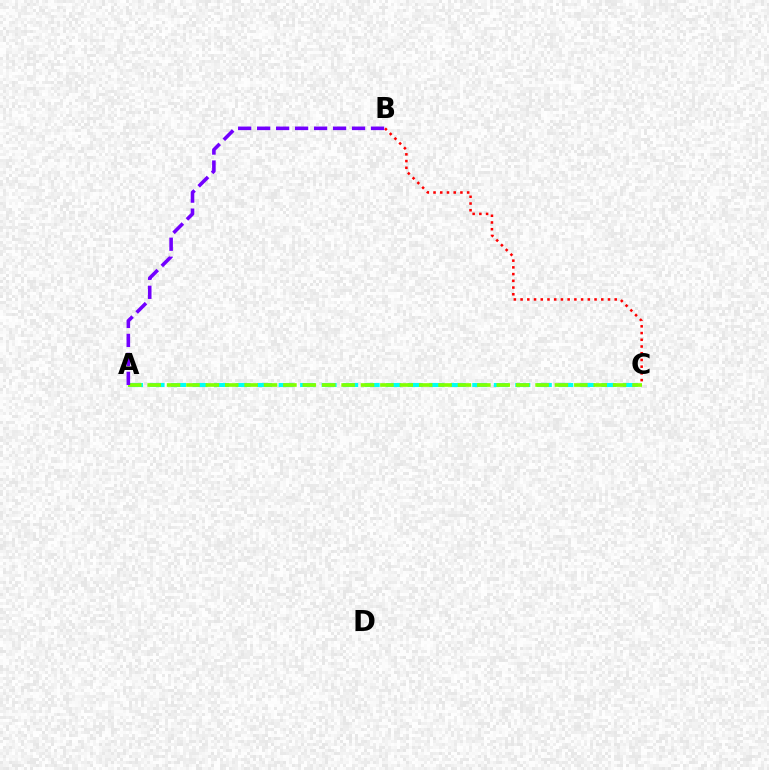{('A', 'C'): [{'color': '#00fff6', 'line_style': 'dashed', 'thickness': 2.92}, {'color': '#84ff00', 'line_style': 'dashed', 'thickness': 2.63}], ('B', 'C'): [{'color': '#ff0000', 'line_style': 'dotted', 'thickness': 1.83}], ('A', 'B'): [{'color': '#7200ff', 'line_style': 'dashed', 'thickness': 2.58}]}